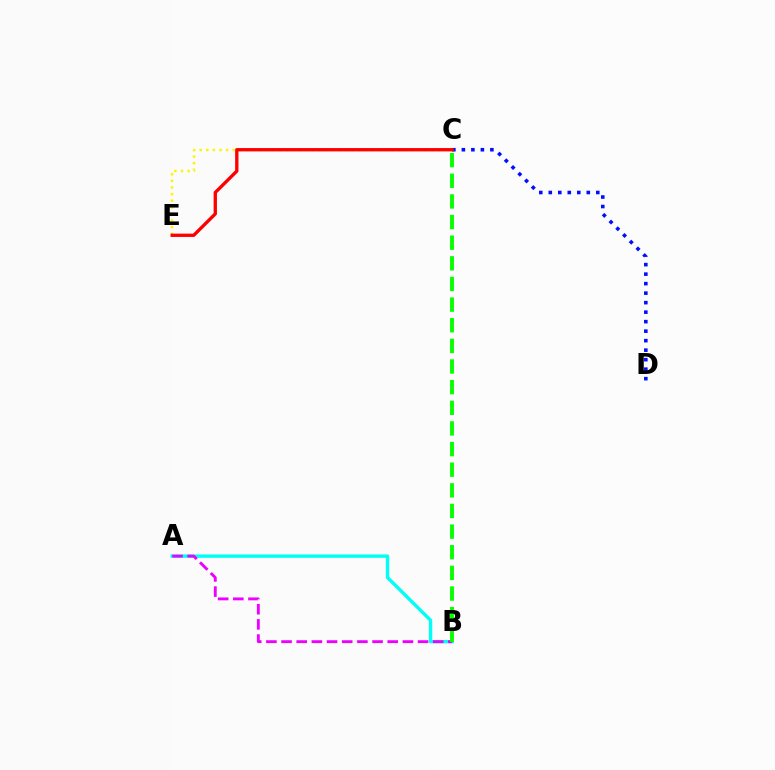{('C', 'E'): [{'color': '#fcf500', 'line_style': 'dotted', 'thickness': 1.8}, {'color': '#ff0000', 'line_style': 'solid', 'thickness': 2.4}], ('A', 'B'): [{'color': '#00fff6', 'line_style': 'solid', 'thickness': 2.43}, {'color': '#ee00ff', 'line_style': 'dashed', 'thickness': 2.06}], ('B', 'C'): [{'color': '#08ff00', 'line_style': 'dashed', 'thickness': 2.8}], ('C', 'D'): [{'color': '#0010ff', 'line_style': 'dotted', 'thickness': 2.58}]}